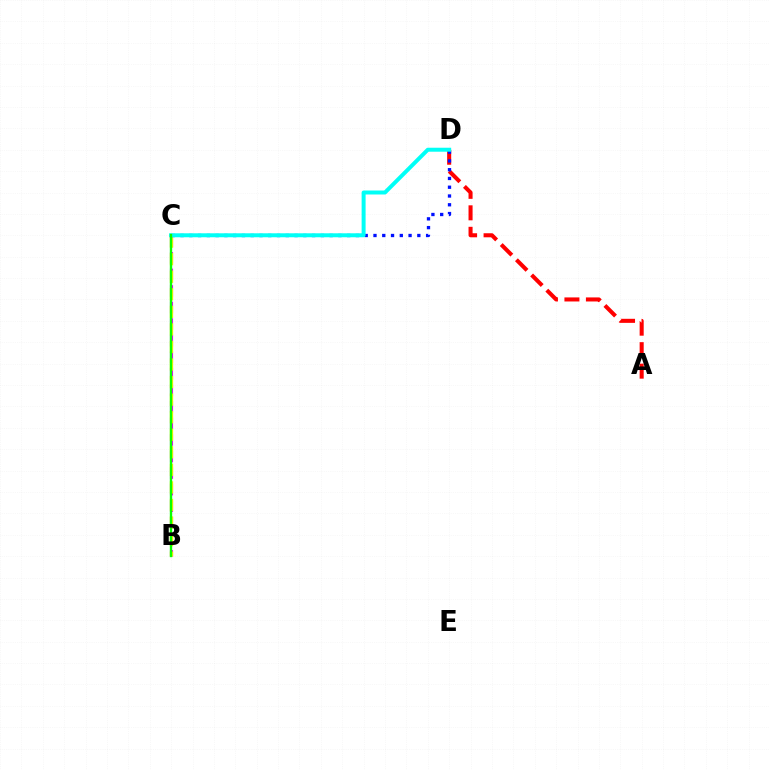{('B', 'C'): [{'color': '#ee00ff', 'line_style': 'dashed', 'thickness': 2.25}, {'color': '#fcf500', 'line_style': 'dashed', 'thickness': 2.39}, {'color': '#08ff00', 'line_style': 'solid', 'thickness': 1.71}], ('A', 'D'): [{'color': '#ff0000', 'line_style': 'dashed', 'thickness': 2.92}], ('C', 'D'): [{'color': '#0010ff', 'line_style': 'dotted', 'thickness': 2.38}, {'color': '#00fff6', 'line_style': 'solid', 'thickness': 2.86}]}